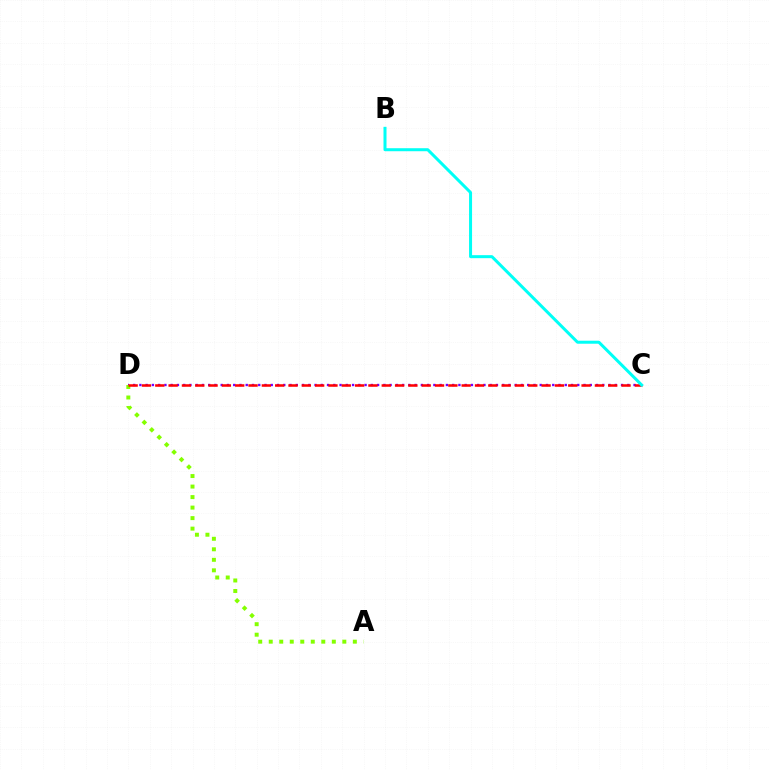{('C', 'D'): [{'color': '#7200ff', 'line_style': 'dotted', 'thickness': 1.7}, {'color': '#ff0000', 'line_style': 'dashed', 'thickness': 1.81}], ('A', 'D'): [{'color': '#84ff00', 'line_style': 'dotted', 'thickness': 2.86}], ('B', 'C'): [{'color': '#00fff6', 'line_style': 'solid', 'thickness': 2.17}]}